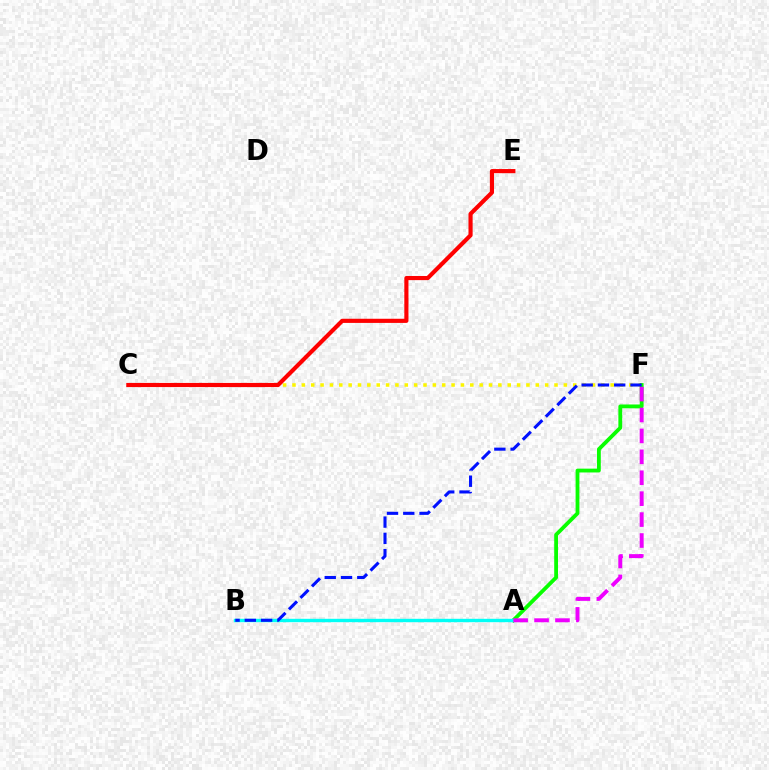{('C', 'F'): [{'color': '#fcf500', 'line_style': 'dotted', 'thickness': 2.54}], ('A', 'F'): [{'color': '#08ff00', 'line_style': 'solid', 'thickness': 2.75}, {'color': '#ee00ff', 'line_style': 'dashed', 'thickness': 2.84}], ('C', 'E'): [{'color': '#ff0000', 'line_style': 'solid', 'thickness': 2.98}], ('A', 'B'): [{'color': '#00fff6', 'line_style': 'solid', 'thickness': 2.44}], ('B', 'F'): [{'color': '#0010ff', 'line_style': 'dashed', 'thickness': 2.21}]}